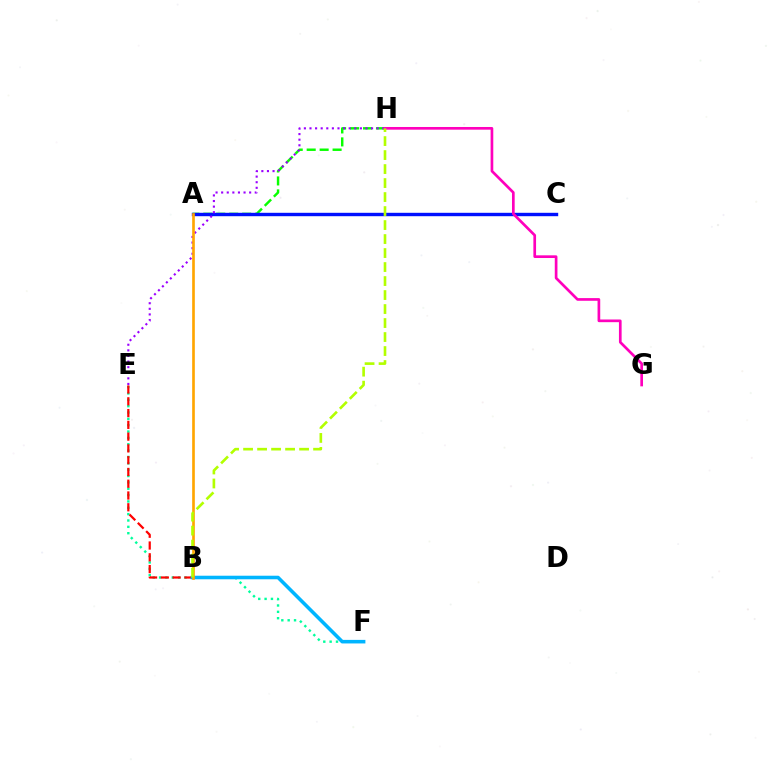{('A', 'H'): [{'color': '#08ff00', 'line_style': 'dashed', 'thickness': 1.76}], ('E', 'F'): [{'color': '#00ff9d', 'line_style': 'dotted', 'thickness': 1.73}], ('B', 'E'): [{'color': '#ff0000', 'line_style': 'dashed', 'thickness': 1.6}], ('A', 'C'): [{'color': '#0010ff', 'line_style': 'solid', 'thickness': 2.45}], ('B', 'F'): [{'color': '#00b5ff', 'line_style': 'solid', 'thickness': 2.56}], ('E', 'H'): [{'color': '#9b00ff', 'line_style': 'dotted', 'thickness': 1.52}], ('G', 'H'): [{'color': '#ff00bd', 'line_style': 'solid', 'thickness': 1.93}], ('A', 'B'): [{'color': '#ffa500', 'line_style': 'solid', 'thickness': 1.92}], ('B', 'H'): [{'color': '#b3ff00', 'line_style': 'dashed', 'thickness': 1.9}]}